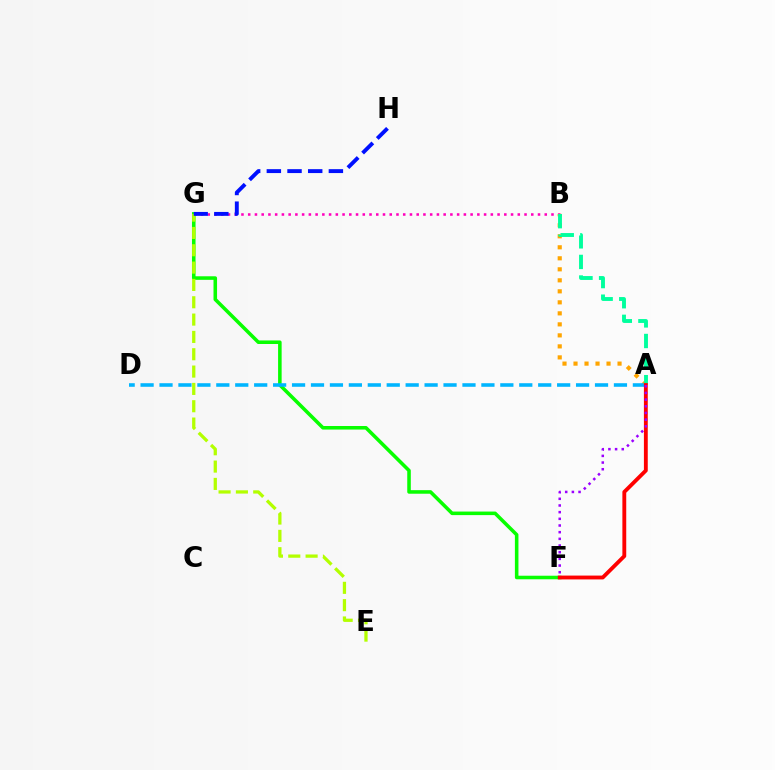{('B', 'G'): [{'color': '#ff00bd', 'line_style': 'dotted', 'thickness': 1.83}], ('A', 'B'): [{'color': '#ffa500', 'line_style': 'dotted', 'thickness': 2.99}, {'color': '#00ff9d', 'line_style': 'dashed', 'thickness': 2.8}], ('F', 'G'): [{'color': '#08ff00', 'line_style': 'solid', 'thickness': 2.56}], ('E', 'G'): [{'color': '#b3ff00', 'line_style': 'dashed', 'thickness': 2.35}], ('G', 'H'): [{'color': '#0010ff', 'line_style': 'dashed', 'thickness': 2.81}], ('A', 'D'): [{'color': '#00b5ff', 'line_style': 'dashed', 'thickness': 2.57}], ('A', 'F'): [{'color': '#ff0000', 'line_style': 'solid', 'thickness': 2.77}, {'color': '#9b00ff', 'line_style': 'dotted', 'thickness': 1.81}]}